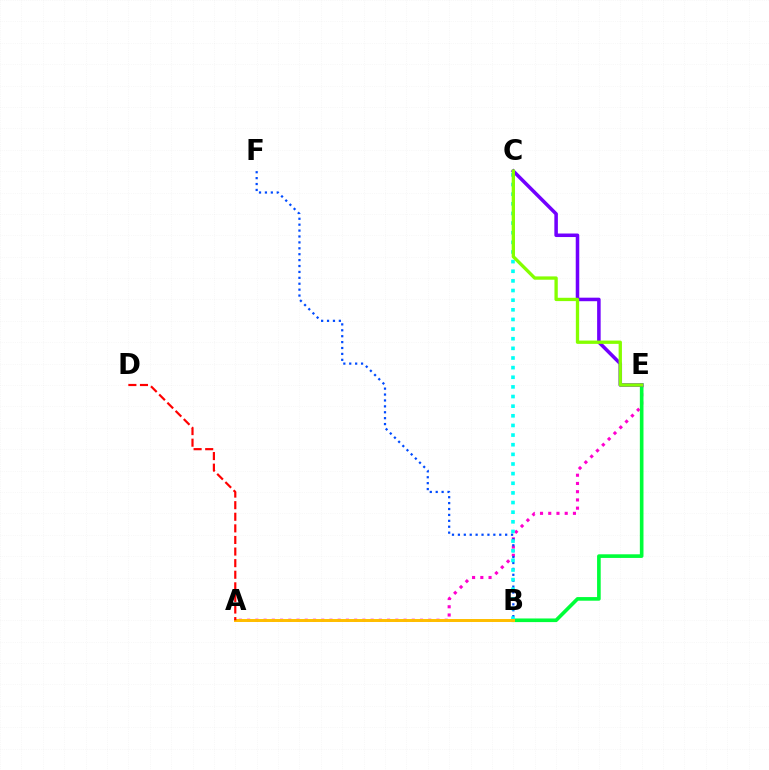{('A', 'E'): [{'color': '#ff00cf', 'line_style': 'dotted', 'thickness': 2.24}], ('B', 'F'): [{'color': '#004bff', 'line_style': 'dotted', 'thickness': 1.6}], ('B', 'E'): [{'color': '#00ff39', 'line_style': 'solid', 'thickness': 2.62}], ('B', 'C'): [{'color': '#00fff6', 'line_style': 'dotted', 'thickness': 2.62}], ('C', 'E'): [{'color': '#7200ff', 'line_style': 'solid', 'thickness': 2.54}, {'color': '#84ff00', 'line_style': 'solid', 'thickness': 2.39}], ('A', 'B'): [{'color': '#ffbd00', 'line_style': 'solid', 'thickness': 2.14}], ('A', 'D'): [{'color': '#ff0000', 'line_style': 'dashed', 'thickness': 1.57}]}